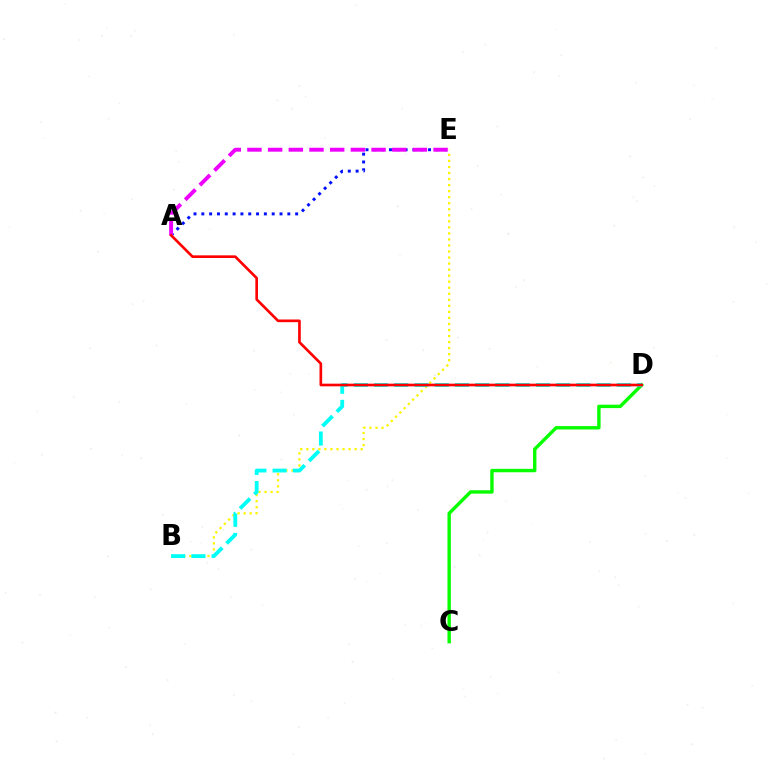{('C', 'D'): [{'color': '#08ff00', 'line_style': 'solid', 'thickness': 2.45}], ('B', 'E'): [{'color': '#fcf500', 'line_style': 'dotted', 'thickness': 1.64}], ('A', 'E'): [{'color': '#0010ff', 'line_style': 'dotted', 'thickness': 2.12}, {'color': '#ee00ff', 'line_style': 'dashed', 'thickness': 2.81}], ('B', 'D'): [{'color': '#00fff6', 'line_style': 'dashed', 'thickness': 2.75}], ('A', 'D'): [{'color': '#ff0000', 'line_style': 'solid', 'thickness': 1.91}]}